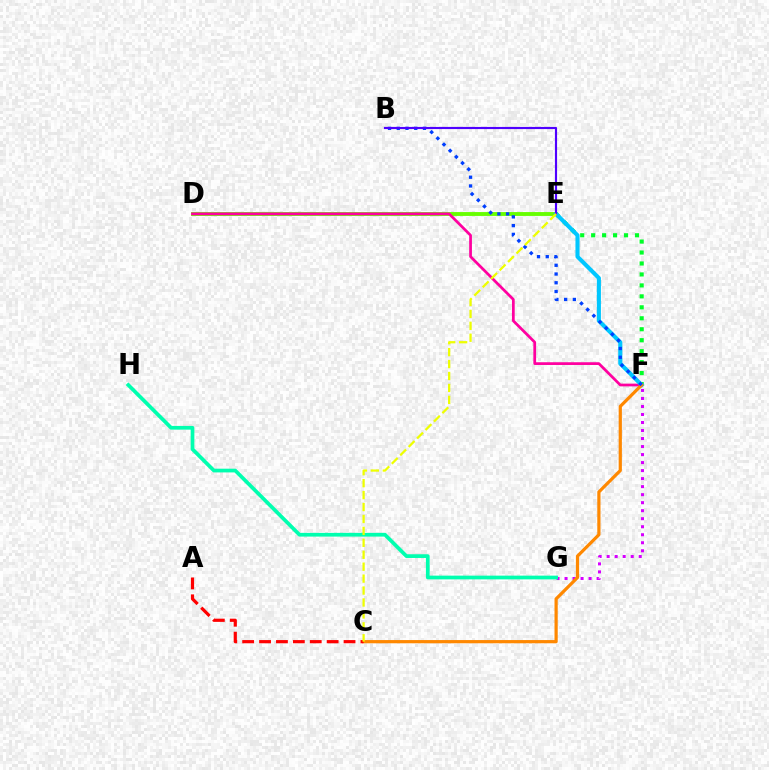{('D', 'E'): [{'color': '#66ff00', 'line_style': 'solid', 'thickness': 2.78}], ('E', 'F'): [{'color': '#00ff27', 'line_style': 'dotted', 'thickness': 2.98}, {'color': '#00c7ff', 'line_style': 'solid', 'thickness': 2.94}], ('F', 'G'): [{'color': '#d600ff', 'line_style': 'dotted', 'thickness': 2.18}], ('D', 'F'): [{'color': '#ff00a0', 'line_style': 'solid', 'thickness': 1.98}], ('C', 'F'): [{'color': '#ff8800', 'line_style': 'solid', 'thickness': 2.31}], ('B', 'F'): [{'color': '#003fff', 'line_style': 'dotted', 'thickness': 2.37}], ('G', 'H'): [{'color': '#00ffaf', 'line_style': 'solid', 'thickness': 2.68}], ('A', 'C'): [{'color': '#ff0000', 'line_style': 'dashed', 'thickness': 2.3}], ('B', 'E'): [{'color': '#4f00ff', 'line_style': 'solid', 'thickness': 1.55}], ('C', 'E'): [{'color': '#eeff00', 'line_style': 'dashed', 'thickness': 1.62}]}